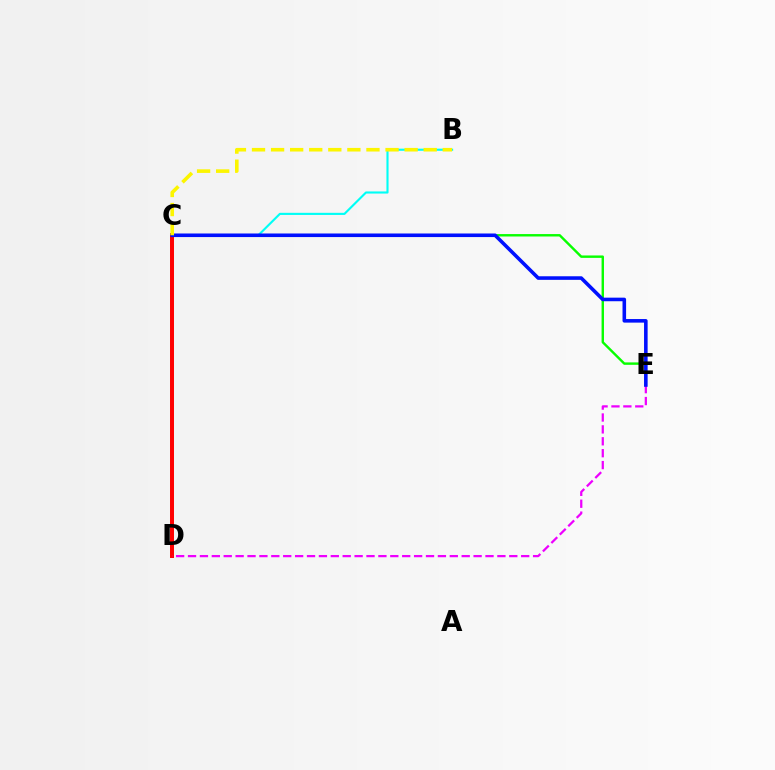{('C', 'D'): [{'color': '#ff0000', 'line_style': 'solid', 'thickness': 2.86}], ('C', 'E'): [{'color': '#08ff00', 'line_style': 'solid', 'thickness': 1.74}, {'color': '#0010ff', 'line_style': 'solid', 'thickness': 2.58}], ('D', 'E'): [{'color': '#ee00ff', 'line_style': 'dashed', 'thickness': 1.62}], ('B', 'C'): [{'color': '#00fff6', 'line_style': 'solid', 'thickness': 1.53}, {'color': '#fcf500', 'line_style': 'dashed', 'thickness': 2.59}]}